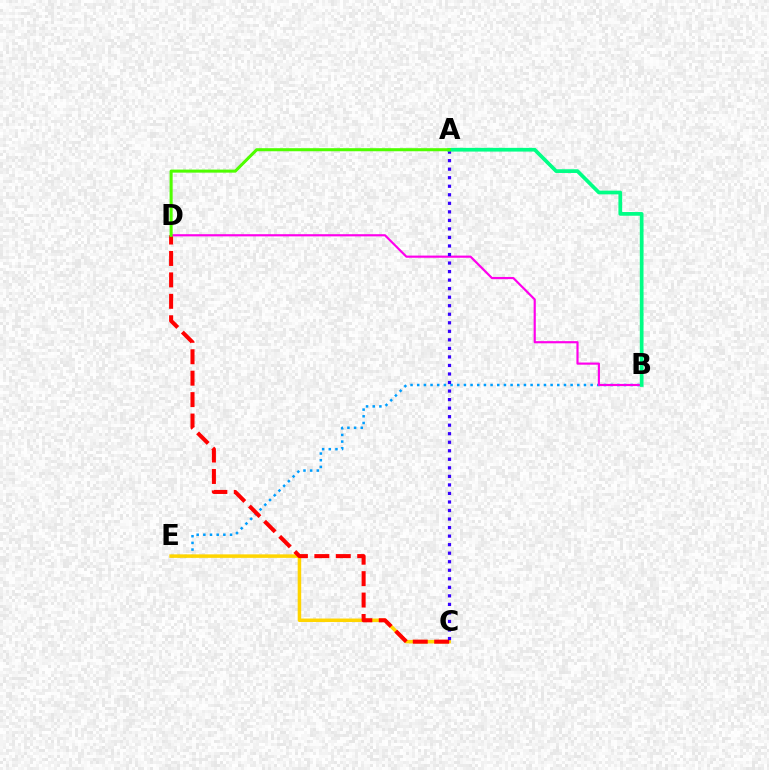{('B', 'E'): [{'color': '#009eff', 'line_style': 'dotted', 'thickness': 1.81}], ('C', 'E'): [{'color': '#ffd500', 'line_style': 'solid', 'thickness': 2.53}], ('C', 'D'): [{'color': '#ff0000', 'line_style': 'dashed', 'thickness': 2.91}], ('B', 'D'): [{'color': '#ff00ed', 'line_style': 'solid', 'thickness': 1.56}], ('A', 'C'): [{'color': '#3700ff', 'line_style': 'dotted', 'thickness': 2.32}], ('A', 'B'): [{'color': '#00ff86', 'line_style': 'solid', 'thickness': 2.68}], ('A', 'D'): [{'color': '#4fff00', 'line_style': 'solid', 'thickness': 2.2}]}